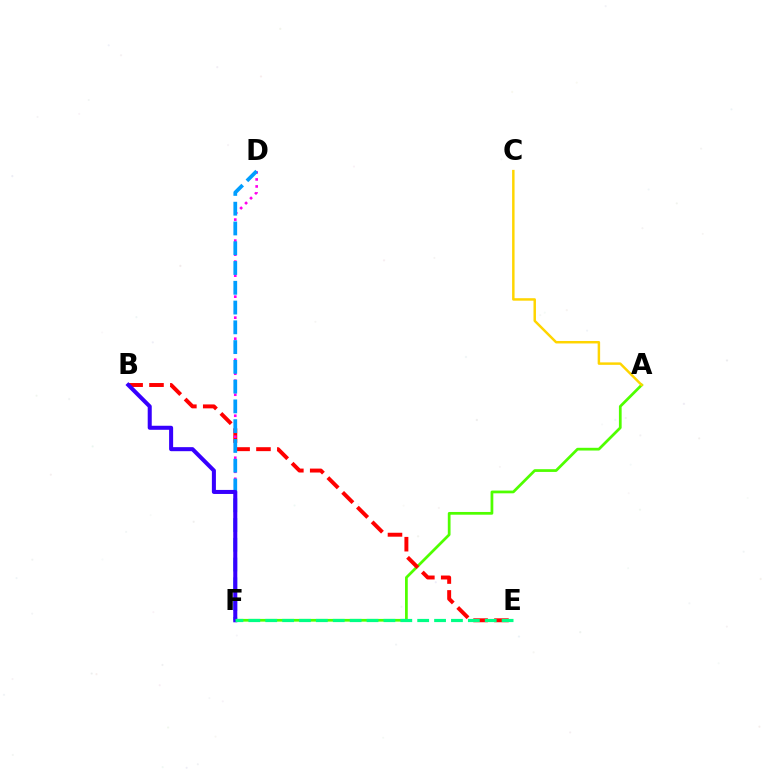{('A', 'F'): [{'color': '#4fff00', 'line_style': 'solid', 'thickness': 1.97}], ('B', 'E'): [{'color': '#ff0000', 'line_style': 'dashed', 'thickness': 2.84}], ('D', 'F'): [{'color': '#ff00ed', 'line_style': 'dotted', 'thickness': 1.9}, {'color': '#009eff', 'line_style': 'dashed', 'thickness': 2.69}], ('A', 'C'): [{'color': '#ffd500', 'line_style': 'solid', 'thickness': 1.78}], ('B', 'F'): [{'color': '#3700ff', 'line_style': 'solid', 'thickness': 2.91}], ('E', 'F'): [{'color': '#00ff86', 'line_style': 'dashed', 'thickness': 2.29}]}